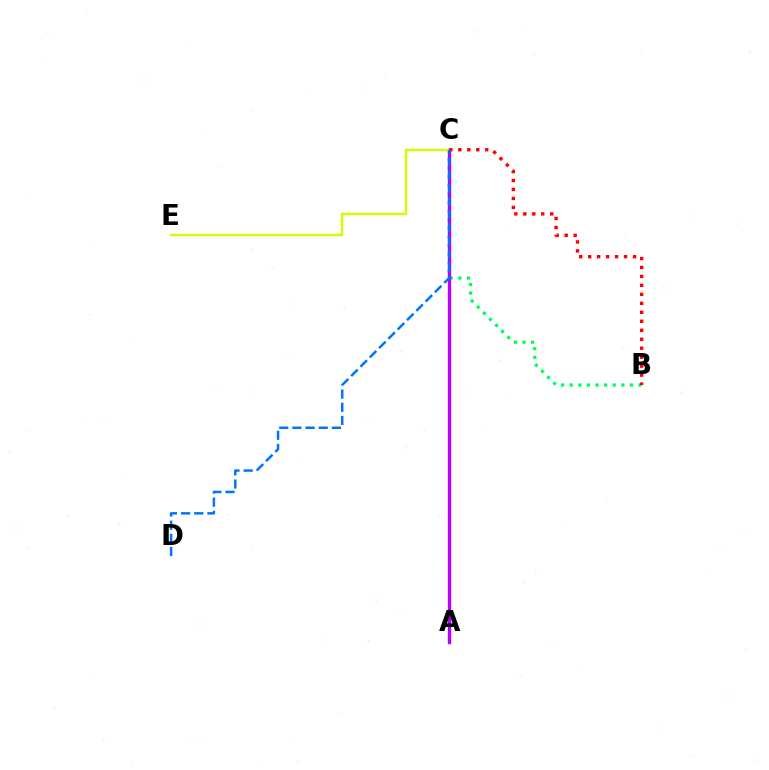{('B', 'C'): [{'color': '#00ff5c', 'line_style': 'dotted', 'thickness': 2.34}, {'color': '#ff0000', 'line_style': 'dotted', 'thickness': 2.44}], ('A', 'C'): [{'color': '#b900ff', 'line_style': 'solid', 'thickness': 2.42}], ('C', 'E'): [{'color': '#d1ff00', 'line_style': 'solid', 'thickness': 1.73}], ('C', 'D'): [{'color': '#0074ff', 'line_style': 'dashed', 'thickness': 1.79}]}